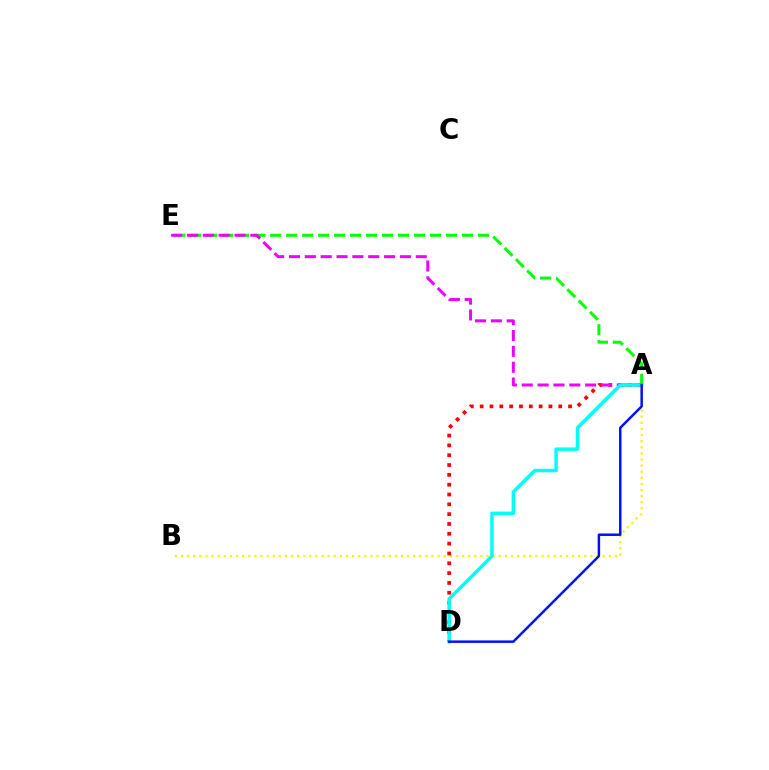{('A', 'E'): [{'color': '#08ff00', 'line_style': 'dashed', 'thickness': 2.17}, {'color': '#ee00ff', 'line_style': 'dashed', 'thickness': 2.15}], ('A', 'B'): [{'color': '#fcf500', 'line_style': 'dotted', 'thickness': 1.66}], ('A', 'D'): [{'color': '#ff0000', 'line_style': 'dotted', 'thickness': 2.67}, {'color': '#00fff6', 'line_style': 'solid', 'thickness': 2.5}, {'color': '#0010ff', 'line_style': 'solid', 'thickness': 1.78}]}